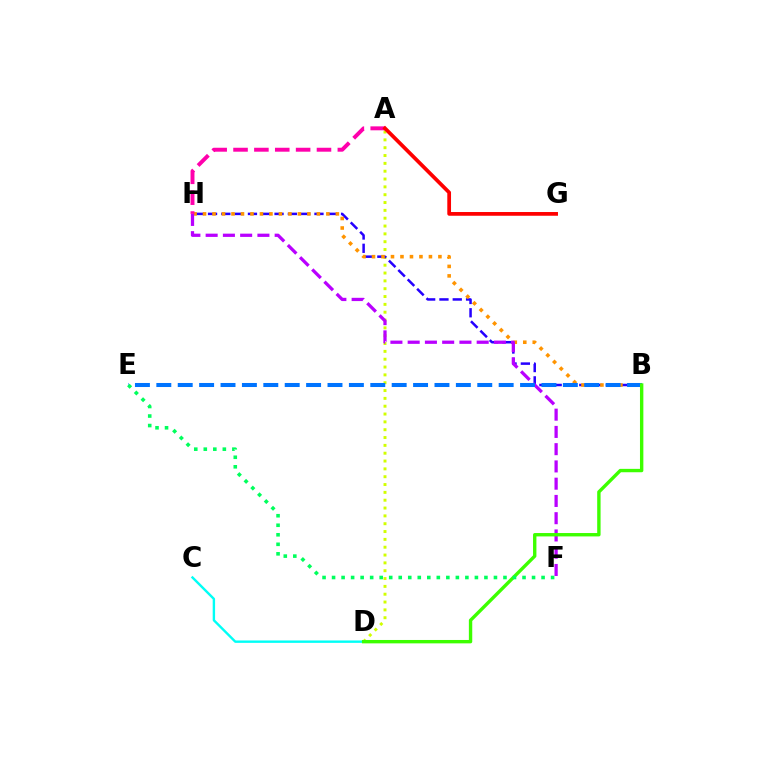{('A', 'D'): [{'color': '#d1ff00', 'line_style': 'dotted', 'thickness': 2.13}], ('B', 'H'): [{'color': '#2500ff', 'line_style': 'dashed', 'thickness': 1.81}, {'color': '#ff9400', 'line_style': 'dotted', 'thickness': 2.58}], ('F', 'H'): [{'color': '#b900ff', 'line_style': 'dashed', 'thickness': 2.34}], ('A', 'H'): [{'color': '#ff00ac', 'line_style': 'dashed', 'thickness': 2.83}], ('B', 'E'): [{'color': '#0074ff', 'line_style': 'dashed', 'thickness': 2.91}], ('C', 'D'): [{'color': '#00fff6', 'line_style': 'solid', 'thickness': 1.72}], ('B', 'D'): [{'color': '#3dff00', 'line_style': 'solid', 'thickness': 2.44}], ('E', 'F'): [{'color': '#00ff5c', 'line_style': 'dotted', 'thickness': 2.59}], ('A', 'G'): [{'color': '#ff0000', 'line_style': 'solid', 'thickness': 2.69}]}